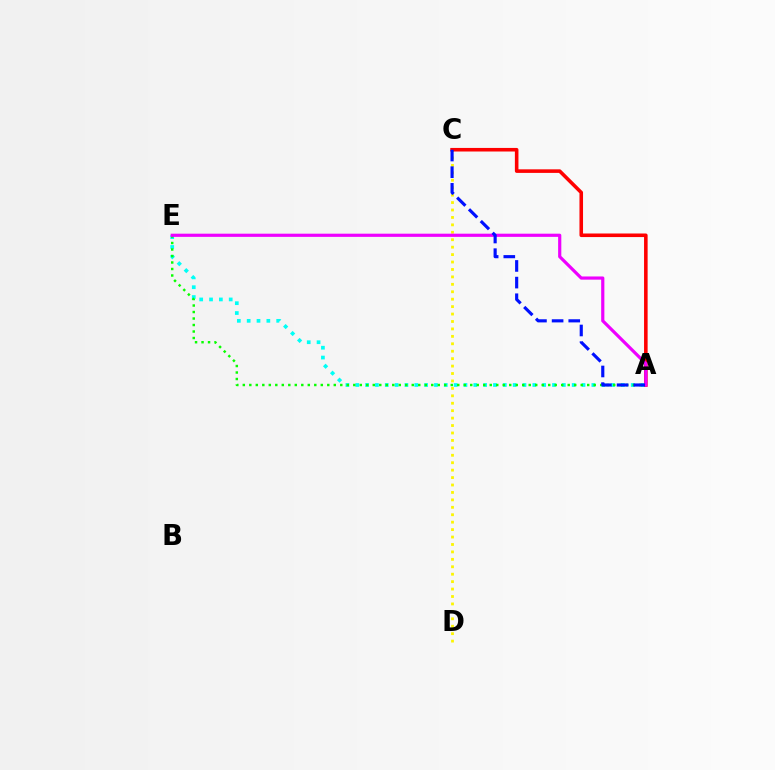{('C', 'D'): [{'color': '#fcf500', 'line_style': 'dotted', 'thickness': 2.02}], ('A', 'E'): [{'color': '#00fff6', 'line_style': 'dotted', 'thickness': 2.67}, {'color': '#08ff00', 'line_style': 'dotted', 'thickness': 1.77}, {'color': '#ee00ff', 'line_style': 'solid', 'thickness': 2.29}], ('A', 'C'): [{'color': '#ff0000', 'line_style': 'solid', 'thickness': 2.57}, {'color': '#0010ff', 'line_style': 'dashed', 'thickness': 2.26}]}